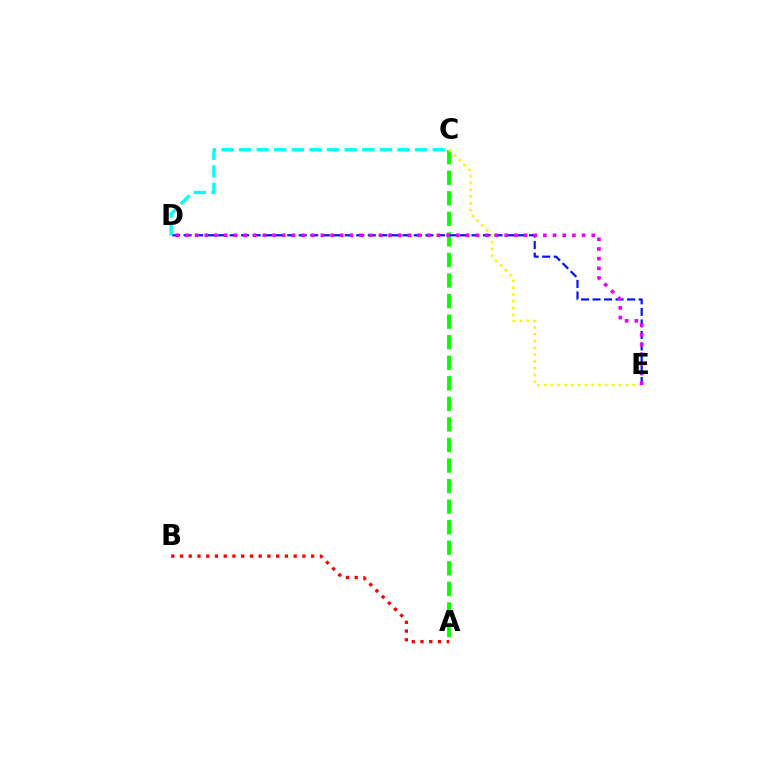{('A', 'C'): [{'color': '#08ff00', 'line_style': 'dashed', 'thickness': 2.79}], ('D', 'E'): [{'color': '#0010ff', 'line_style': 'dashed', 'thickness': 1.56}, {'color': '#ee00ff', 'line_style': 'dotted', 'thickness': 2.63}], ('C', 'D'): [{'color': '#00fff6', 'line_style': 'dashed', 'thickness': 2.39}], ('C', 'E'): [{'color': '#fcf500', 'line_style': 'dotted', 'thickness': 1.85}], ('A', 'B'): [{'color': '#ff0000', 'line_style': 'dotted', 'thickness': 2.37}]}